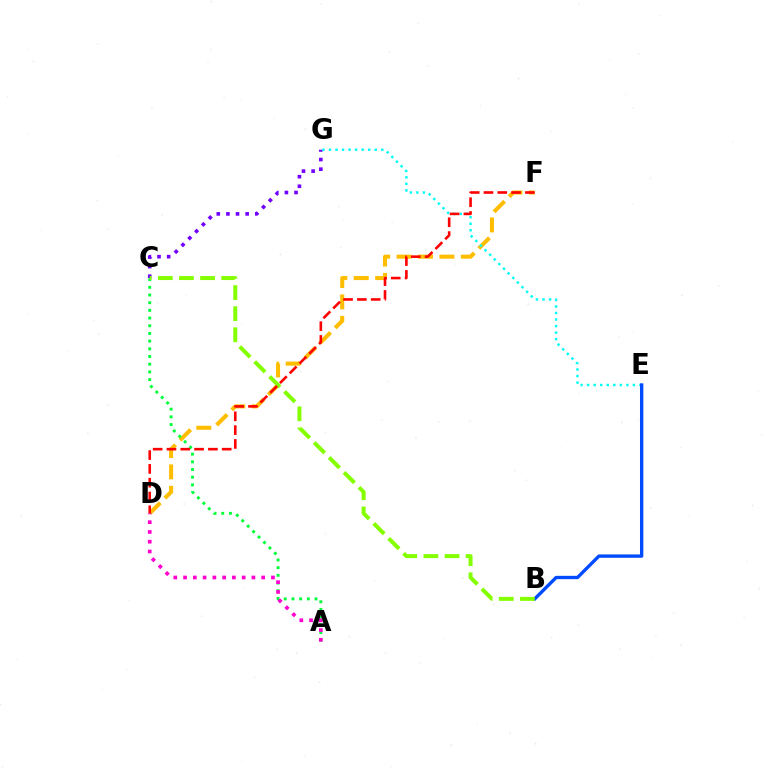{('C', 'G'): [{'color': '#7200ff', 'line_style': 'dotted', 'thickness': 2.61}], ('D', 'F'): [{'color': '#ffbd00', 'line_style': 'dashed', 'thickness': 2.91}, {'color': '#ff0000', 'line_style': 'dashed', 'thickness': 1.88}], ('A', 'C'): [{'color': '#00ff39', 'line_style': 'dotted', 'thickness': 2.09}], ('E', 'G'): [{'color': '#00fff6', 'line_style': 'dotted', 'thickness': 1.78}], ('B', 'E'): [{'color': '#004bff', 'line_style': 'solid', 'thickness': 2.41}], ('B', 'C'): [{'color': '#84ff00', 'line_style': 'dashed', 'thickness': 2.87}], ('A', 'D'): [{'color': '#ff00cf', 'line_style': 'dotted', 'thickness': 2.65}]}